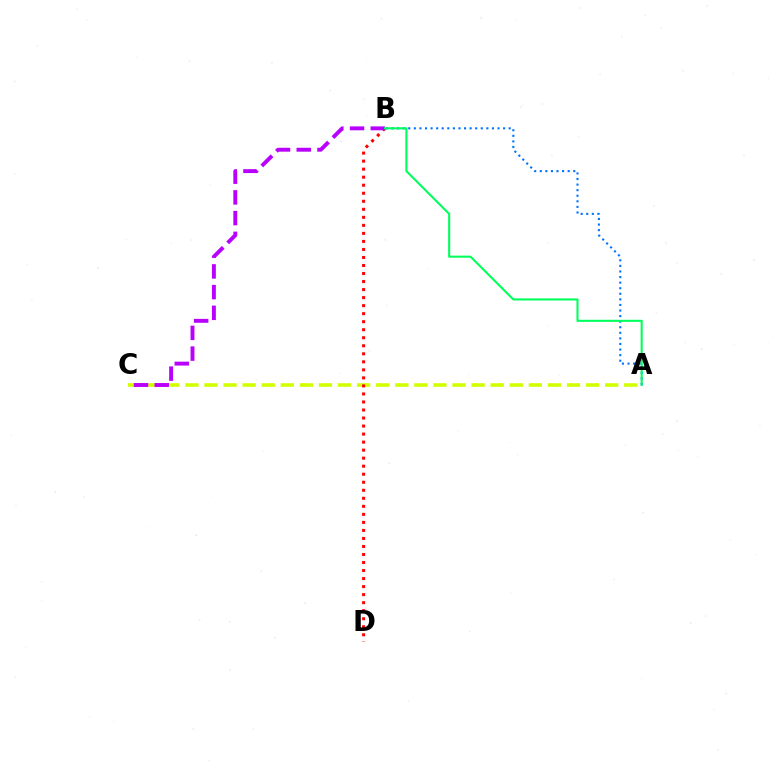{('A', 'C'): [{'color': '#d1ff00', 'line_style': 'dashed', 'thickness': 2.59}], ('B', 'D'): [{'color': '#ff0000', 'line_style': 'dotted', 'thickness': 2.18}], ('A', 'B'): [{'color': '#0074ff', 'line_style': 'dotted', 'thickness': 1.52}, {'color': '#00ff5c', 'line_style': 'solid', 'thickness': 1.5}], ('B', 'C'): [{'color': '#b900ff', 'line_style': 'dashed', 'thickness': 2.81}]}